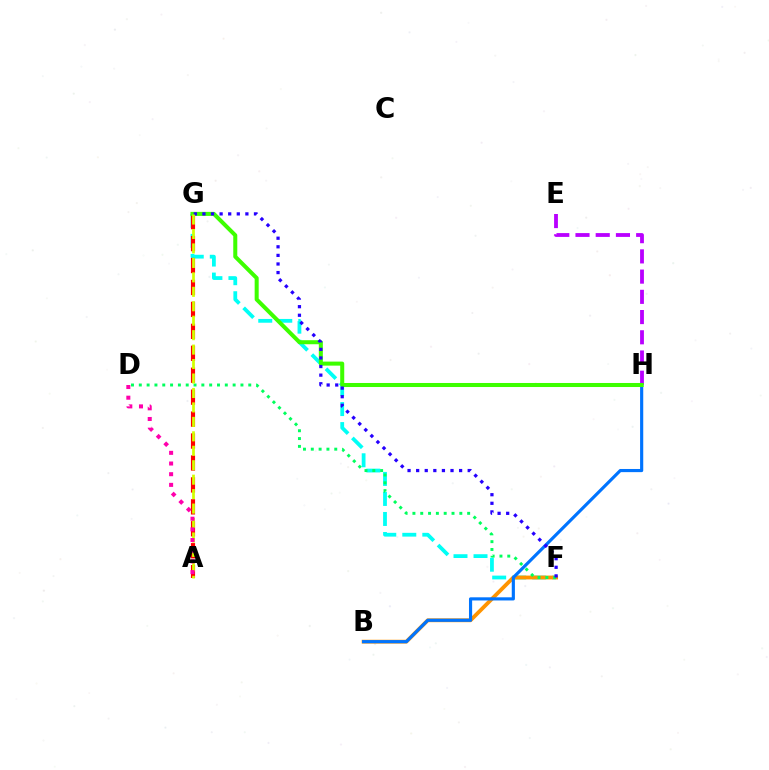{('F', 'G'): [{'color': '#00fff6', 'line_style': 'dashed', 'thickness': 2.72}, {'color': '#2500ff', 'line_style': 'dotted', 'thickness': 2.33}], ('B', 'F'): [{'color': '#ff9400', 'line_style': 'solid', 'thickness': 2.76}], ('D', 'F'): [{'color': '#00ff5c', 'line_style': 'dotted', 'thickness': 2.12}], ('B', 'H'): [{'color': '#0074ff', 'line_style': 'solid', 'thickness': 2.27}], ('E', 'H'): [{'color': '#b900ff', 'line_style': 'dashed', 'thickness': 2.75}], ('A', 'G'): [{'color': '#ff0000', 'line_style': 'dashed', 'thickness': 2.98}, {'color': '#d1ff00', 'line_style': 'dashed', 'thickness': 1.96}], ('G', 'H'): [{'color': '#3dff00', 'line_style': 'solid', 'thickness': 2.9}], ('A', 'D'): [{'color': '#ff00ac', 'line_style': 'dotted', 'thickness': 2.9}]}